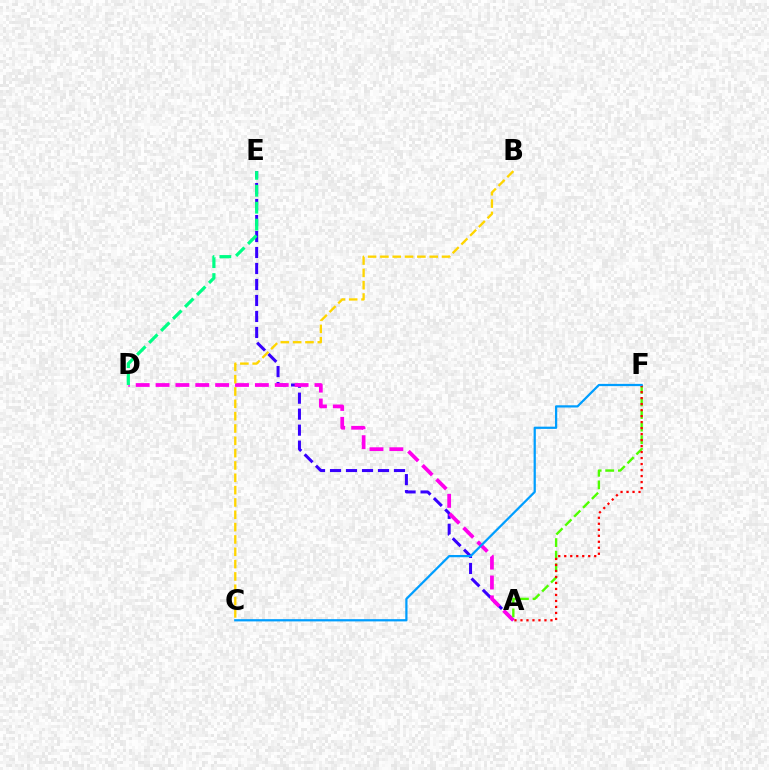{('A', 'E'): [{'color': '#3700ff', 'line_style': 'dashed', 'thickness': 2.17}], ('A', 'D'): [{'color': '#ff00ed', 'line_style': 'dashed', 'thickness': 2.7}], ('A', 'F'): [{'color': '#4fff00', 'line_style': 'dashed', 'thickness': 1.71}, {'color': '#ff0000', 'line_style': 'dotted', 'thickness': 1.63}], ('B', 'C'): [{'color': '#ffd500', 'line_style': 'dashed', 'thickness': 1.67}], ('D', 'E'): [{'color': '#00ff86', 'line_style': 'dashed', 'thickness': 2.3}], ('C', 'F'): [{'color': '#009eff', 'line_style': 'solid', 'thickness': 1.61}]}